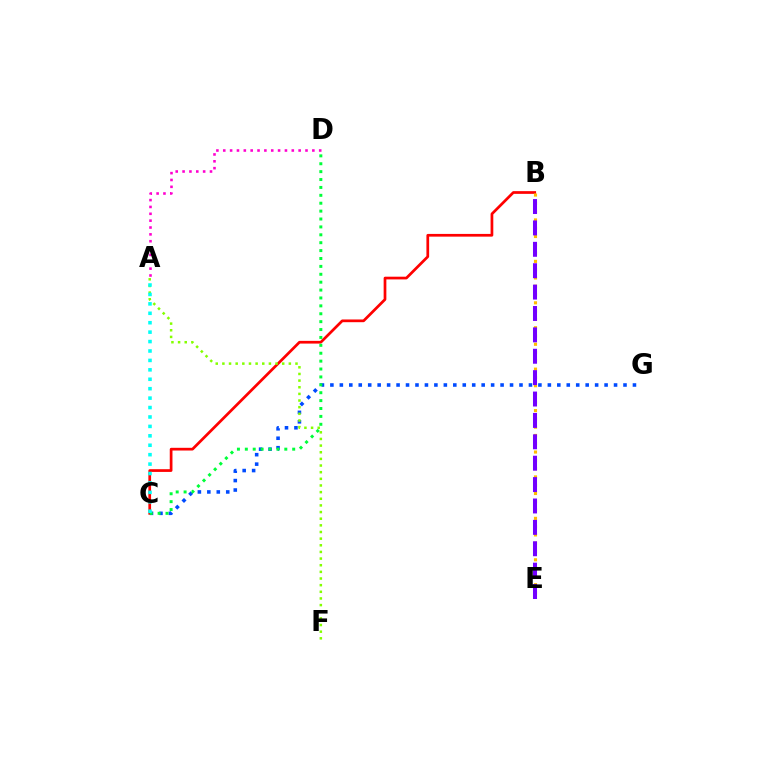{('C', 'G'): [{'color': '#004bff', 'line_style': 'dotted', 'thickness': 2.57}], ('B', 'C'): [{'color': '#ff0000', 'line_style': 'solid', 'thickness': 1.96}], ('A', 'F'): [{'color': '#84ff00', 'line_style': 'dotted', 'thickness': 1.81}], ('B', 'E'): [{'color': '#ffbd00', 'line_style': 'dotted', 'thickness': 2.25}, {'color': '#7200ff', 'line_style': 'dashed', 'thickness': 2.91}], ('C', 'D'): [{'color': '#00ff39', 'line_style': 'dotted', 'thickness': 2.15}], ('A', 'D'): [{'color': '#ff00cf', 'line_style': 'dotted', 'thickness': 1.86}], ('A', 'C'): [{'color': '#00fff6', 'line_style': 'dotted', 'thickness': 2.56}]}